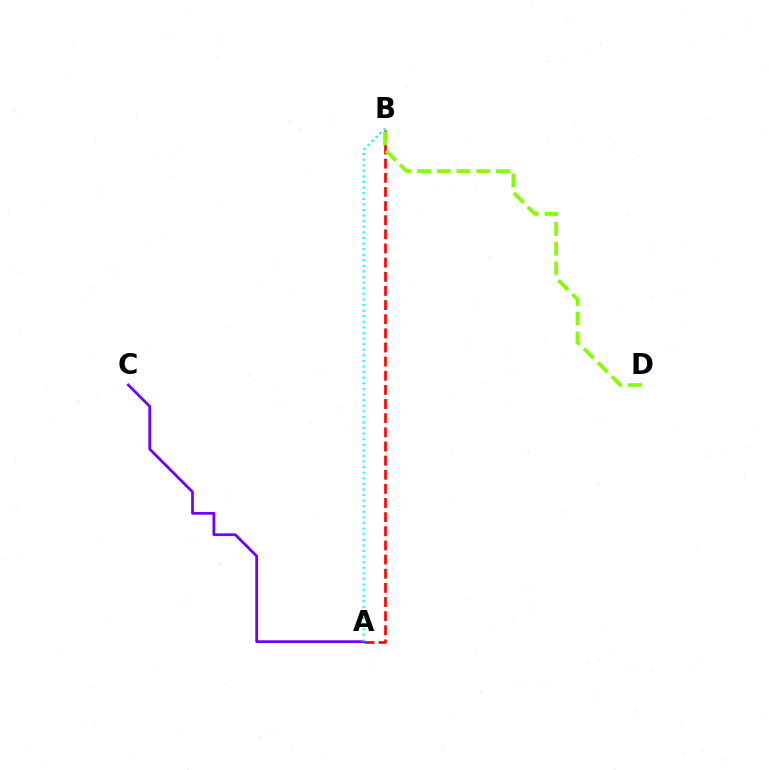{('A', 'B'): [{'color': '#ff0000', 'line_style': 'dashed', 'thickness': 1.92}, {'color': '#00fff6', 'line_style': 'dotted', 'thickness': 1.52}], ('A', 'C'): [{'color': '#7200ff', 'line_style': 'solid', 'thickness': 1.99}], ('B', 'D'): [{'color': '#84ff00', 'line_style': 'dashed', 'thickness': 2.68}]}